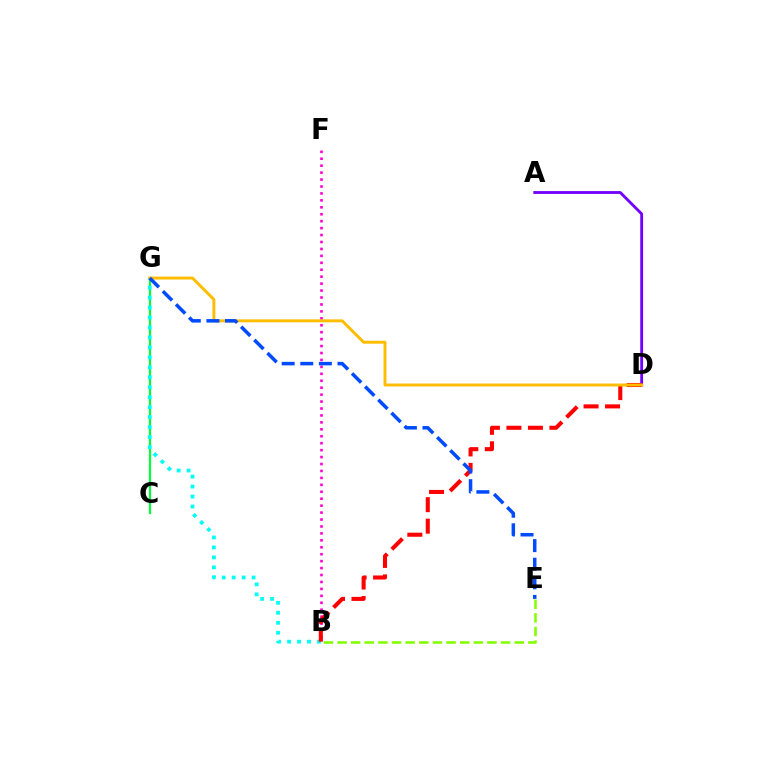{('A', 'D'): [{'color': '#7200ff', 'line_style': 'solid', 'thickness': 2.04}], ('B', 'F'): [{'color': '#ff00cf', 'line_style': 'dotted', 'thickness': 1.89}], ('C', 'G'): [{'color': '#00ff39', 'line_style': 'solid', 'thickness': 1.59}], ('B', 'G'): [{'color': '#00fff6', 'line_style': 'dotted', 'thickness': 2.71}], ('B', 'D'): [{'color': '#ff0000', 'line_style': 'dashed', 'thickness': 2.92}], ('D', 'G'): [{'color': '#ffbd00', 'line_style': 'solid', 'thickness': 2.12}], ('E', 'G'): [{'color': '#004bff', 'line_style': 'dashed', 'thickness': 2.53}], ('B', 'E'): [{'color': '#84ff00', 'line_style': 'dashed', 'thickness': 1.85}]}